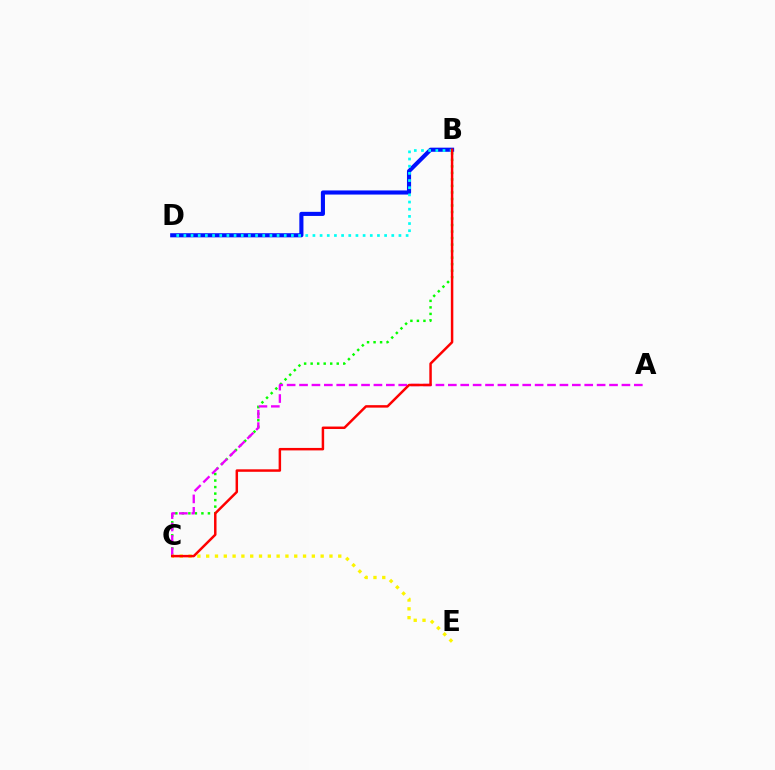{('B', 'D'): [{'color': '#0010ff', 'line_style': 'solid', 'thickness': 2.96}, {'color': '#00fff6', 'line_style': 'dotted', 'thickness': 1.95}], ('B', 'C'): [{'color': '#08ff00', 'line_style': 'dotted', 'thickness': 1.77}, {'color': '#ff0000', 'line_style': 'solid', 'thickness': 1.78}], ('A', 'C'): [{'color': '#ee00ff', 'line_style': 'dashed', 'thickness': 1.68}], ('C', 'E'): [{'color': '#fcf500', 'line_style': 'dotted', 'thickness': 2.39}]}